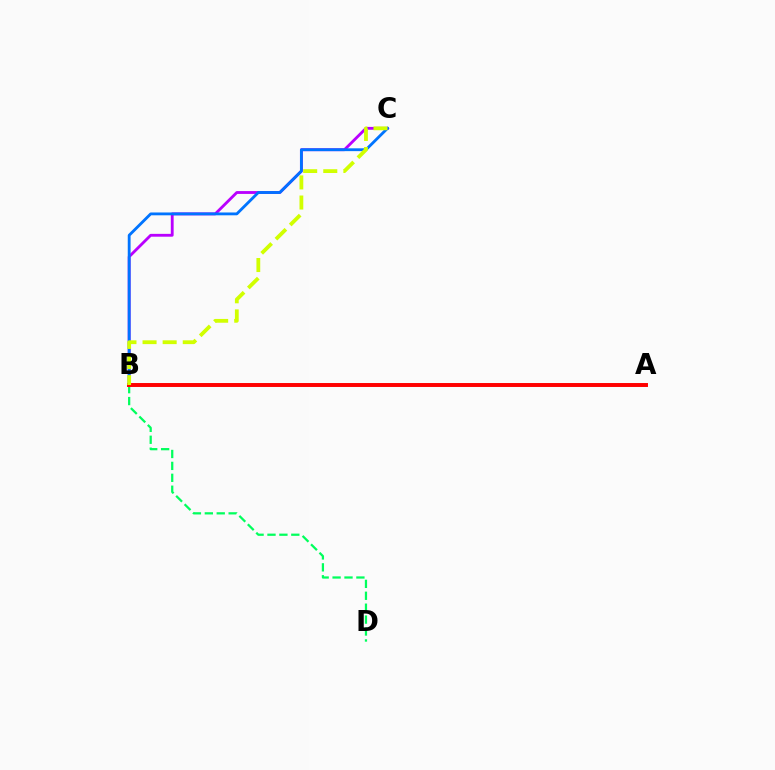{('B', 'C'): [{'color': '#b900ff', 'line_style': 'solid', 'thickness': 2.04}, {'color': '#0074ff', 'line_style': 'solid', 'thickness': 2.04}, {'color': '#d1ff00', 'line_style': 'dashed', 'thickness': 2.73}], ('B', 'D'): [{'color': '#00ff5c', 'line_style': 'dashed', 'thickness': 1.62}], ('A', 'B'): [{'color': '#ff0000', 'line_style': 'solid', 'thickness': 2.84}]}